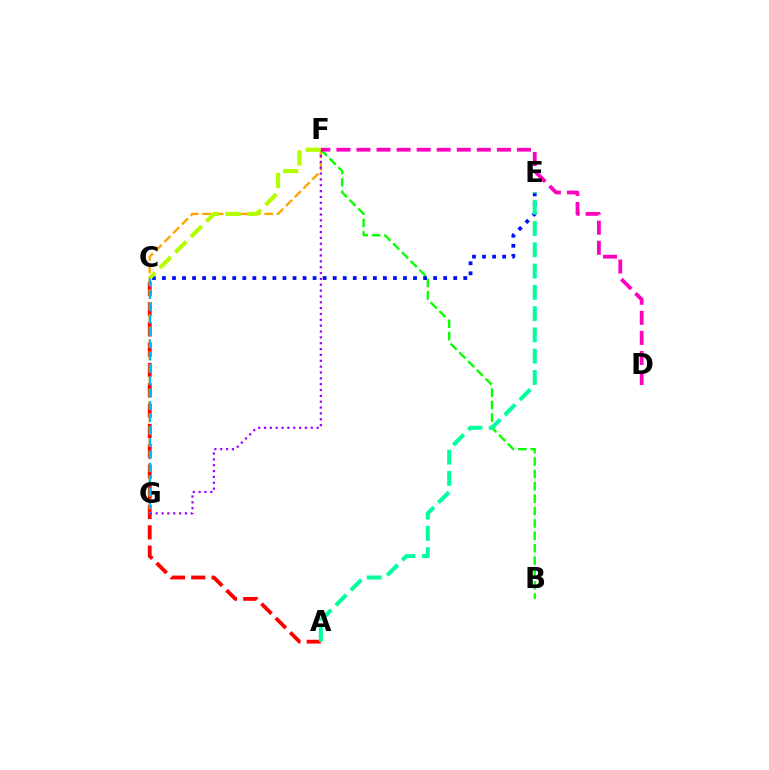{('B', 'F'): [{'color': '#08ff00', 'line_style': 'dashed', 'thickness': 1.68}], ('A', 'C'): [{'color': '#ff0000', 'line_style': 'dashed', 'thickness': 2.76}], ('C', 'E'): [{'color': '#0010ff', 'line_style': 'dotted', 'thickness': 2.73}], ('F', 'G'): [{'color': '#ffa500', 'line_style': 'dashed', 'thickness': 1.69}, {'color': '#9b00ff', 'line_style': 'dotted', 'thickness': 1.59}], ('A', 'E'): [{'color': '#00ff9d', 'line_style': 'dashed', 'thickness': 2.89}], ('D', 'F'): [{'color': '#ff00bd', 'line_style': 'dashed', 'thickness': 2.72}], ('C', 'G'): [{'color': '#00b5ff', 'line_style': 'dashed', 'thickness': 1.67}], ('C', 'F'): [{'color': '#b3ff00', 'line_style': 'dashed', 'thickness': 2.98}]}